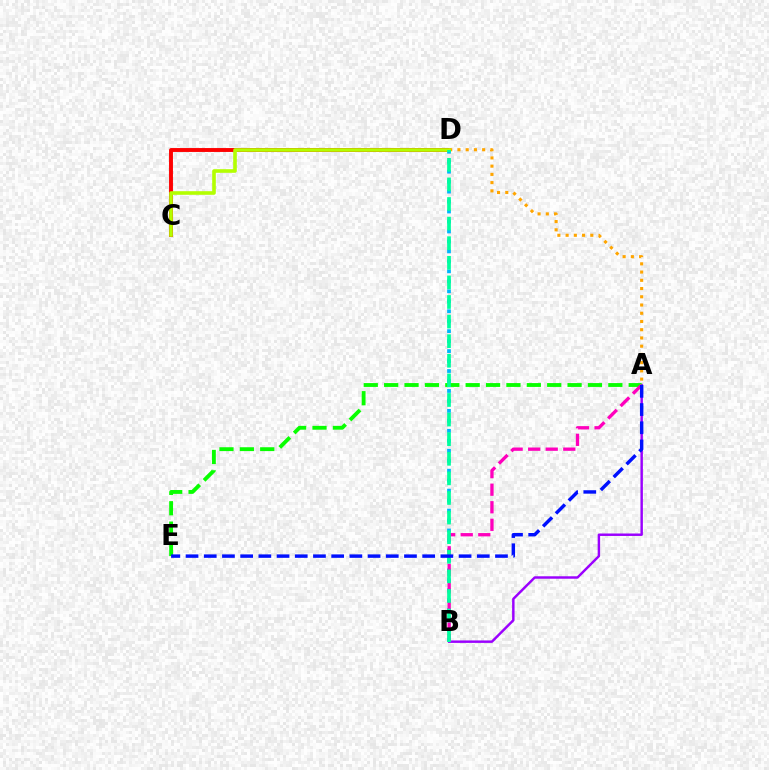{('C', 'D'): [{'color': '#ff0000', 'line_style': 'solid', 'thickness': 2.81}, {'color': '#b3ff00', 'line_style': 'solid', 'thickness': 2.6}], ('A', 'D'): [{'color': '#ffa500', 'line_style': 'dotted', 'thickness': 2.24}], ('B', 'D'): [{'color': '#00b5ff', 'line_style': 'dotted', 'thickness': 2.71}, {'color': '#00ff9d', 'line_style': 'dashed', 'thickness': 2.66}], ('A', 'B'): [{'color': '#9b00ff', 'line_style': 'solid', 'thickness': 1.76}, {'color': '#ff00bd', 'line_style': 'dashed', 'thickness': 2.39}], ('A', 'E'): [{'color': '#08ff00', 'line_style': 'dashed', 'thickness': 2.77}, {'color': '#0010ff', 'line_style': 'dashed', 'thickness': 2.47}]}